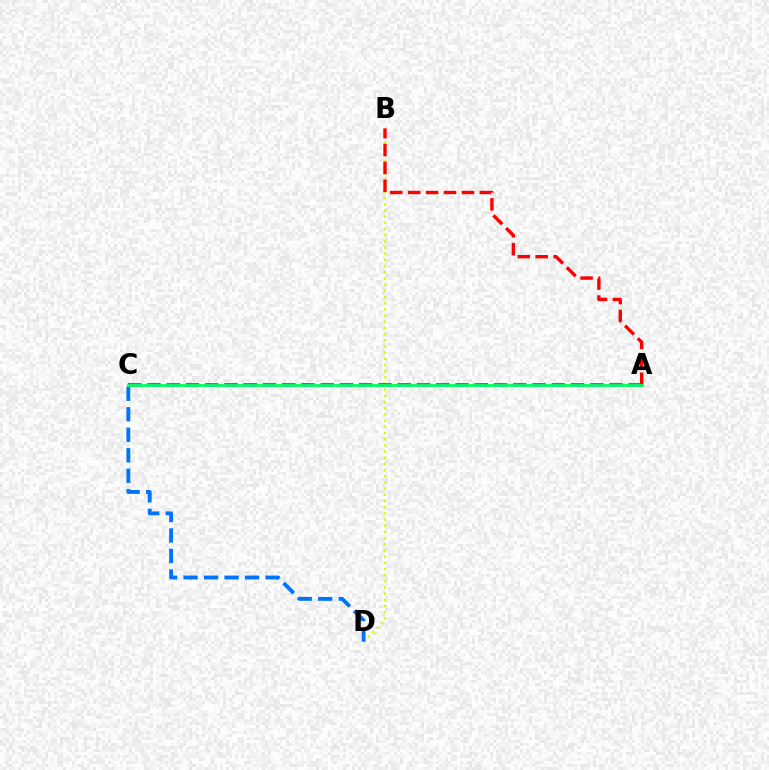{('B', 'D'): [{'color': '#d1ff00', 'line_style': 'dotted', 'thickness': 1.68}], ('C', 'D'): [{'color': '#0074ff', 'line_style': 'dashed', 'thickness': 2.78}], ('A', 'C'): [{'color': '#b900ff', 'line_style': 'dashed', 'thickness': 2.62}, {'color': '#00ff5c', 'line_style': 'solid', 'thickness': 2.03}], ('A', 'B'): [{'color': '#ff0000', 'line_style': 'dashed', 'thickness': 2.43}]}